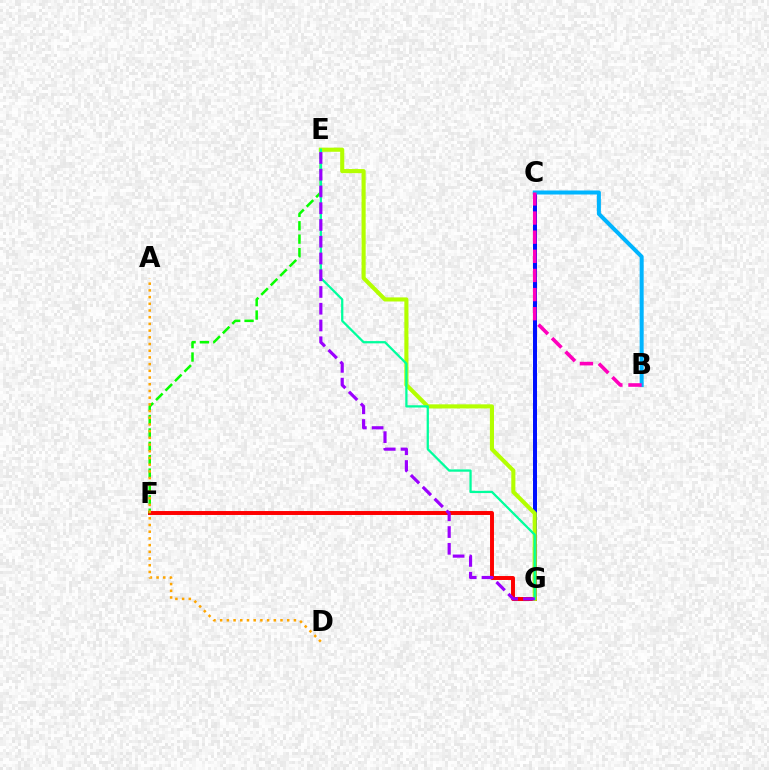{('C', 'G'): [{'color': '#0010ff', 'line_style': 'solid', 'thickness': 2.88}], ('F', 'G'): [{'color': '#ff0000', 'line_style': 'solid', 'thickness': 2.84}], ('E', 'F'): [{'color': '#08ff00', 'line_style': 'dashed', 'thickness': 1.82}], ('B', 'C'): [{'color': '#00b5ff', 'line_style': 'solid', 'thickness': 2.89}, {'color': '#ff00bd', 'line_style': 'dashed', 'thickness': 2.6}], ('E', 'G'): [{'color': '#b3ff00', 'line_style': 'solid', 'thickness': 2.95}, {'color': '#00ff9d', 'line_style': 'solid', 'thickness': 1.63}, {'color': '#9b00ff', 'line_style': 'dashed', 'thickness': 2.28}], ('A', 'D'): [{'color': '#ffa500', 'line_style': 'dotted', 'thickness': 1.82}]}